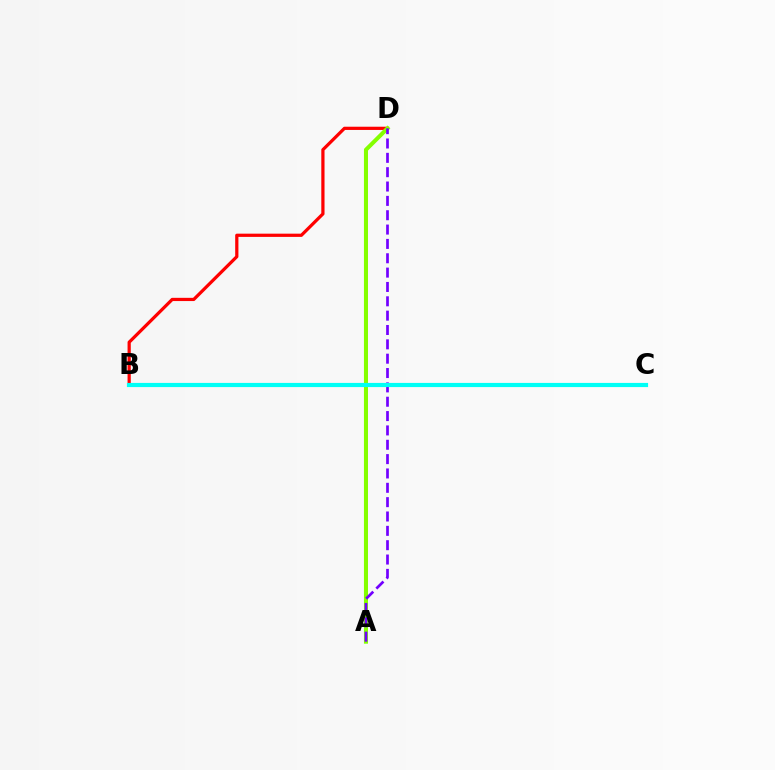{('B', 'D'): [{'color': '#ff0000', 'line_style': 'solid', 'thickness': 2.32}], ('A', 'D'): [{'color': '#84ff00', 'line_style': 'solid', 'thickness': 2.91}, {'color': '#7200ff', 'line_style': 'dashed', 'thickness': 1.95}], ('B', 'C'): [{'color': '#00fff6', 'line_style': 'solid', 'thickness': 3.0}]}